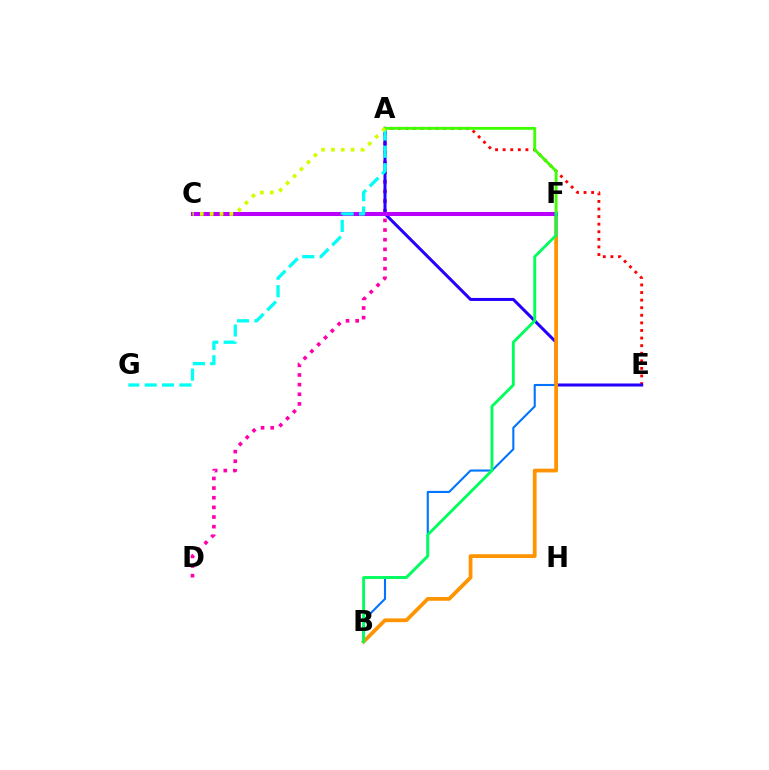{('B', 'F'): [{'color': '#0074ff', 'line_style': 'solid', 'thickness': 1.51}, {'color': '#ff9400', 'line_style': 'solid', 'thickness': 2.71}, {'color': '#00ff5c', 'line_style': 'solid', 'thickness': 2.06}], ('A', 'D'): [{'color': '#ff00ac', 'line_style': 'dotted', 'thickness': 2.62}], ('A', 'E'): [{'color': '#ff0000', 'line_style': 'dotted', 'thickness': 2.06}, {'color': '#2500ff', 'line_style': 'solid', 'thickness': 2.18}], ('C', 'F'): [{'color': '#b900ff', 'line_style': 'solid', 'thickness': 2.92}], ('A', 'G'): [{'color': '#00fff6', 'line_style': 'dashed', 'thickness': 2.36}], ('A', 'F'): [{'color': '#3dff00', 'line_style': 'solid', 'thickness': 2.05}], ('A', 'C'): [{'color': '#d1ff00', 'line_style': 'dotted', 'thickness': 2.68}]}